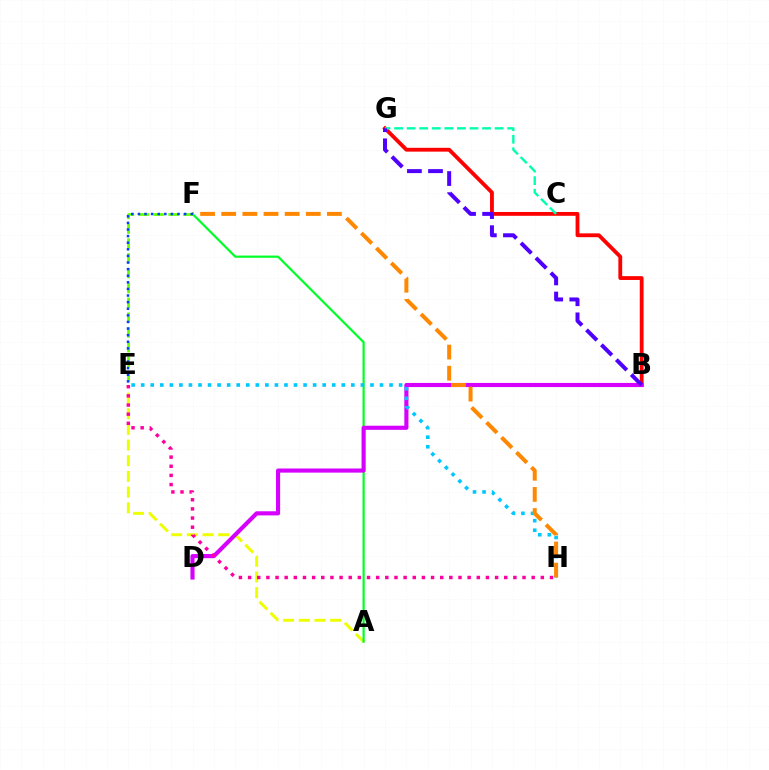{('B', 'G'): [{'color': '#ff0000', 'line_style': 'solid', 'thickness': 2.75}, {'color': '#4f00ff', 'line_style': 'dashed', 'thickness': 2.87}], ('A', 'E'): [{'color': '#eeff00', 'line_style': 'dashed', 'thickness': 2.13}], ('C', 'G'): [{'color': '#00ffaf', 'line_style': 'dashed', 'thickness': 1.71}], ('A', 'F'): [{'color': '#00ff27', 'line_style': 'solid', 'thickness': 1.58}], ('B', 'D'): [{'color': '#d600ff', 'line_style': 'solid', 'thickness': 2.97}], ('E', 'H'): [{'color': '#00c7ff', 'line_style': 'dotted', 'thickness': 2.6}, {'color': '#ff00a0', 'line_style': 'dotted', 'thickness': 2.49}], ('F', 'H'): [{'color': '#ff8800', 'line_style': 'dashed', 'thickness': 2.87}], ('E', 'F'): [{'color': '#66ff00', 'line_style': 'dashed', 'thickness': 2.01}, {'color': '#003fff', 'line_style': 'dotted', 'thickness': 1.79}]}